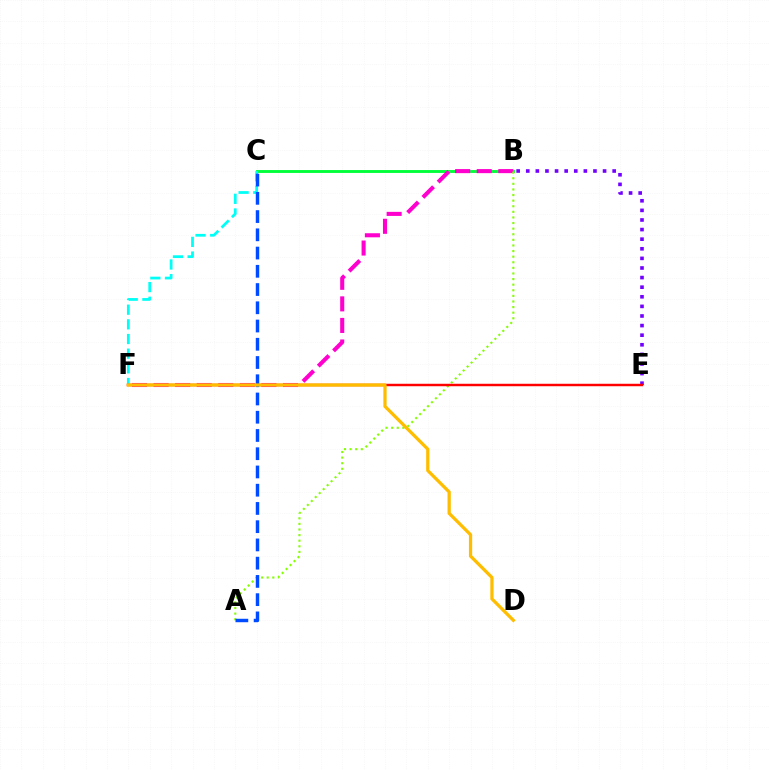{('B', 'C'): [{'color': '#00ff39', 'line_style': 'solid', 'thickness': 2.07}], ('B', 'F'): [{'color': '#ff00cf', 'line_style': 'dashed', 'thickness': 2.93}], ('C', 'F'): [{'color': '#00fff6', 'line_style': 'dashed', 'thickness': 1.99}], ('A', 'B'): [{'color': '#84ff00', 'line_style': 'dotted', 'thickness': 1.52}], ('B', 'E'): [{'color': '#7200ff', 'line_style': 'dotted', 'thickness': 2.61}], ('E', 'F'): [{'color': '#ff0000', 'line_style': 'solid', 'thickness': 1.77}], ('A', 'C'): [{'color': '#004bff', 'line_style': 'dashed', 'thickness': 2.48}], ('D', 'F'): [{'color': '#ffbd00', 'line_style': 'solid', 'thickness': 2.34}]}